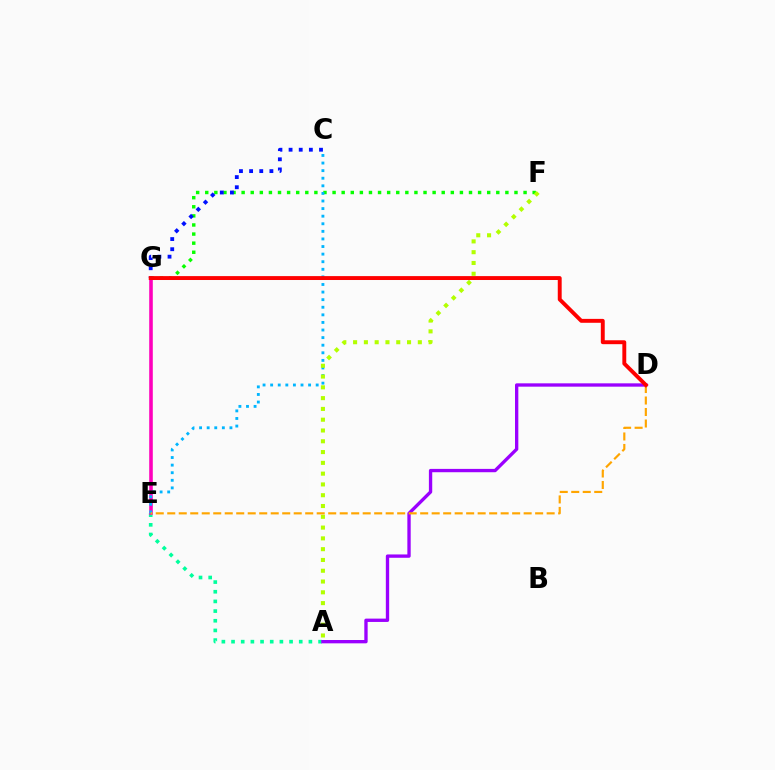{('A', 'E'): [{'color': '#00ff9d', 'line_style': 'dotted', 'thickness': 2.63}], ('E', 'G'): [{'color': '#ff00bd', 'line_style': 'solid', 'thickness': 2.58}], ('A', 'D'): [{'color': '#9b00ff', 'line_style': 'solid', 'thickness': 2.4}], ('F', 'G'): [{'color': '#08ff00', 'line_style': 'dotted', 'thickness': 2.47}], ('C', 'E'): [{'color': '#00b5ff', 'line_style': 'dotted', 'thickness': 2.06}], ('A', 'F'): [{'color': '#b3ff00', 'line_style': 'dotted', 'thickness': 2.93}], ('D', 'E'): [{'color': '#ffa500', 'line_style': 'dashed', 'thickness': 1.56}], ('C', 'G'): [{'color': '#0010ff', 'line_style': 'dotted', 'thickness': 2.76}], ('D', 'G'): [{'color': '#ff0000', 'line_style': 'solid', 'thickness': 2.81}]}